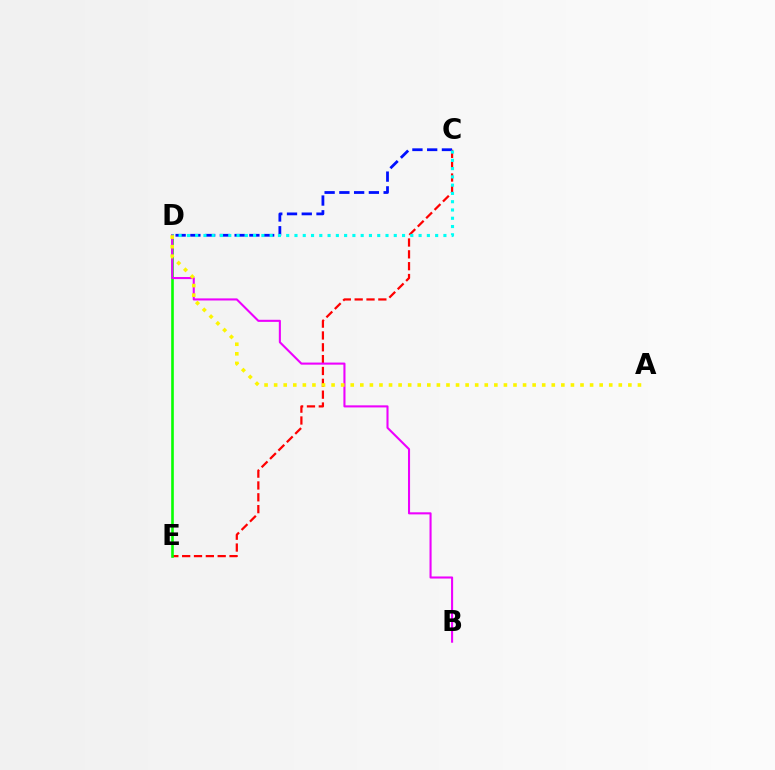{('C', 'E'): [{'color': '#ff0000', 'line_style': 'dashed', 'thickness': 1.61}], ('D', 'E'): [{'color': '#08ff00', 'line_style': 'solid', 'thickness': 1.89}], ('B', 'D'): [{'color': '#ee00ff', 'line_style': 'solid', 'thickness': 1.5}], ('C', 'D'): [{'color': '#0010ff', 'line_style': 'dashed', 'thickness': 2.0}, {'color': '#00fff6', 'line_style': 'dotted', 'thickness': 2.25}], ('A', 'D'): [{'color': '#fcf500', 'line_style': 'dotted', 'thickness': 2.6}]}